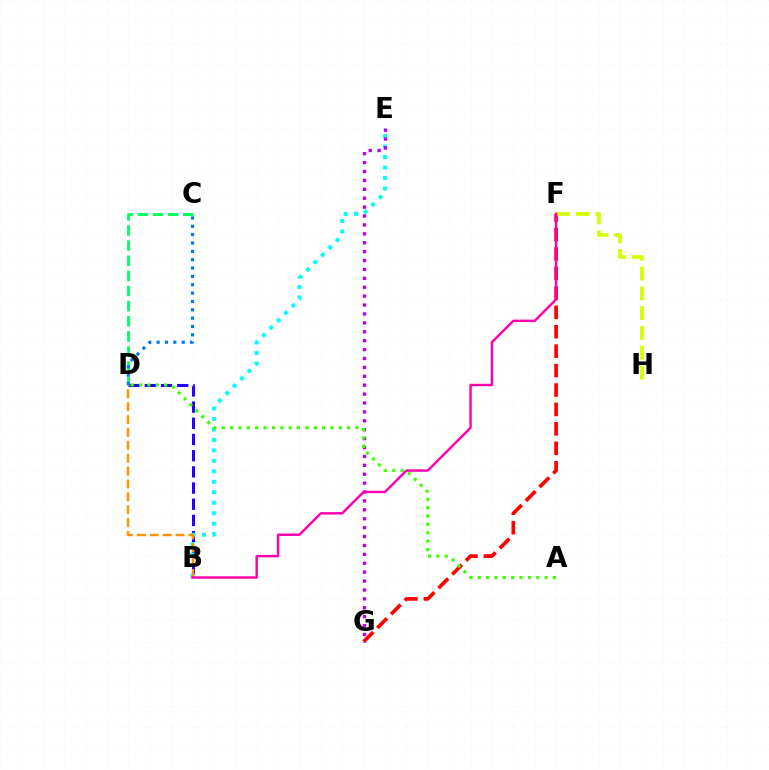{('B', 'D'): [{'color': '#2500ff', 'line_style': 'dashed', 'thickness': 2.2}, {'color': '#ff9400', 'line_style': 'dashed', 'thickness': 1.75}], ('B', 'E'): [{'color': '#00fff6', 'line_style': 'dotted', 'thickness': 2.84}], ('F', 'G'): [{'color': '#ff0000', 'line_style': 'dashed', 'thickness': 2.64}], ('C', 'D'): [{'color': '#00ff5c', 'line_style': 'dashed', 'thickness': 2.06}, {'color': '#0074ff', 'line_style': 'dotted', 'thickness': 2.27}], ('E', 'G'): [{'color': '#b900ff', 'line_style': 'dotted', 'thickness': 2.42}], ('F', 'H'): [{'color': '#d1ff00', 'line_style': 'dashed', 'thickness': 2.69}], ('A', 'D'): [{'color': '#3dff00', 'line_style': 'dotted', 'thickness': 2.27}], ('B', 'F'): [{'color': '#ff00ac', 'line_style': 'solid', 'thickness': 1.75}]}